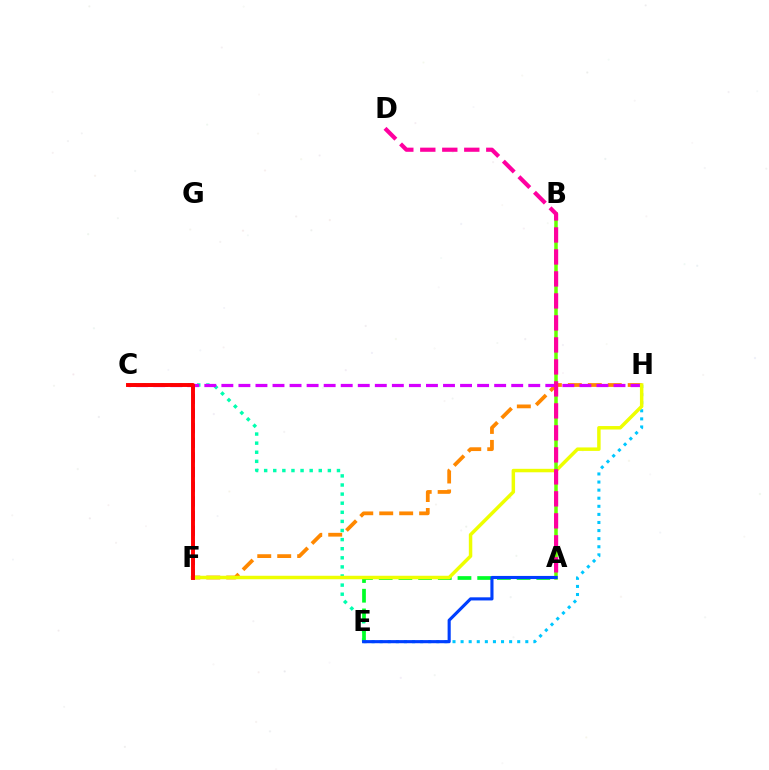{('C', 'E'): [{'color': '#00ffaf', 'line_style': 'dotted', 'thickness': 2.47}], ('A', 'E'): [{'color': '#00ff27', 'line_style': 'dashed', 'thickness': 2.68}, {'color': '#003fff', 'line_style': 'solid', 'thickness': 2.25}], ('C', 'F'): [{'color': '#4f00ff', 'line_style': 'dashed', 'thickness': 1.99}, {'color': '#ff0000', 'line_style': 'solid', 'thickness': 2.82}], ('F', 'H'): [{'color': '#ff8800', 'line_style': 'dashed', 'thickness': 2.71}, {'color': '#eeff00', 'line_style': 'solid', 'thickness': 2.5}], ('C', 'H'): [{'color': '#d600ff', 'line_style': 'dashed', 'thickness': 2.32}], ('E', 'H'): [{'color': '#00c7ff', 'line_style': 'dotted', 'thickness': 2.2}], ('A', 'B'): [{'color': '#66ff00', 'line_style': 'solid', 'thickness': 2.53}], ('A', 'D'): [{'color': '#ff00a0', 'line_style': 'dashed', 'thickness': 2.99}]}